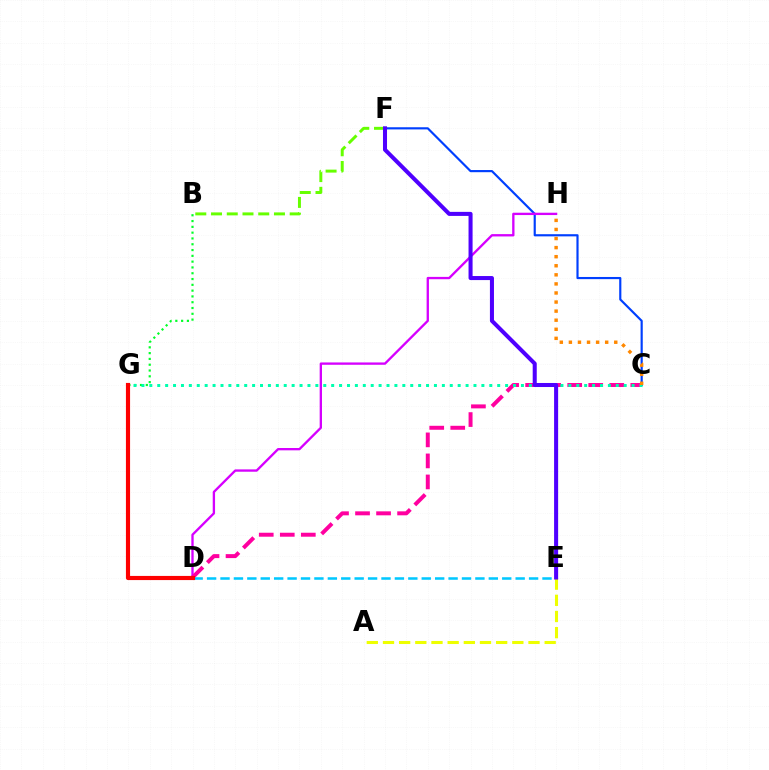{('C', 'F'): [{'color': '#003fff', 'line_style': 'solid', 'thickness': 1.56}], ('D', 'H'): [{'color': '#d600ff', 'line_style': 'solid', 'thickness': 1.68}], ('B', 'G'): [{'color': '#00ff27', 'line_style': 'dotted', 'thickness': 1.57}], ('C', 'D'): [{'color': '#ff00a0', 'line_style': 'dashed', 'thickness': 2.86}], ('D', 'E'): [{'color': '#00c7ff', 'line_style': 'dashed', 'thickness': 1.82}], ('C', 'G'): [{'color': '#00ffaf', 'line_style': 'dotted', 'thickness': 2.15}], ('D', 'G'): [{'color': '#ff0000', 'line_style': 'solid', 'thickness': 2.98}], ('C', 'H'): [{'color': '#ff8800', 'line_style': 'dotted', 'thickness': 2.47}], ('B', 'F'): [{'color': '#66ff00', 'line_style': 'dashed', 'thickness': 2.14}], ('A', 'E'): [{'color': '#eeff00', 'line_style': 'dashed', 'thickness': 2.2}], ('E', 'F'): [{'color': '#4f00ff', 'line_style': 'solid', 'thickness': 2.91}]}